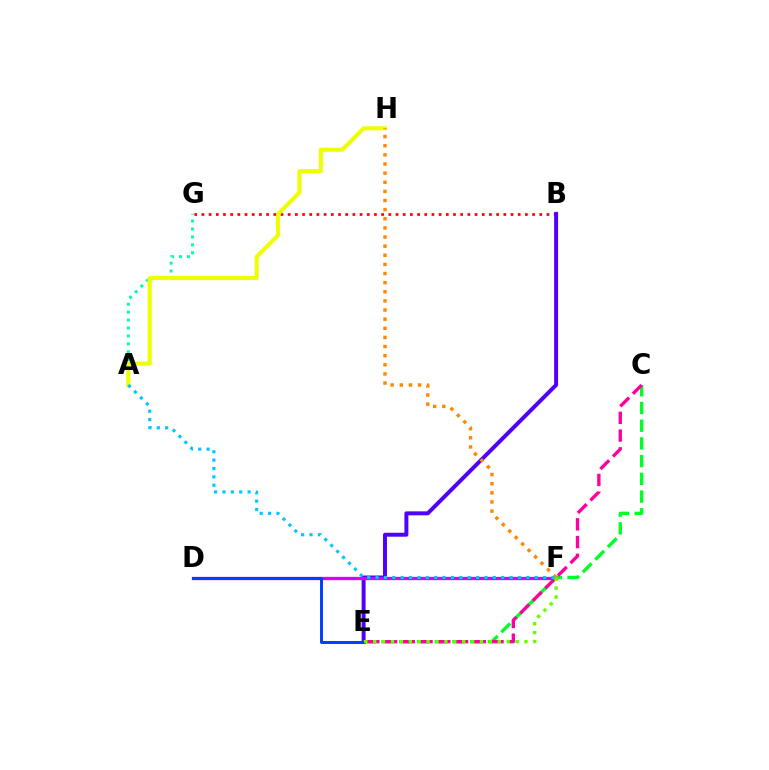{('B', 'G'): [{'color': '#ff0000', 'line_style': 'dotted', 'thickness': 1.95}], ('B', 'E'): [{'color': '#4f00ff', 'line_style': 'solid', 'thickness': 2.85}], ('D', 'F'): [{'color': '#d600ff', 'line_style': 'solid', 'thickness': 2.37}], ('C', 'E'): [{'color': '#00ff27', 'line_style': 'dashed', 'thickness': 2.41}, {'color': '#ff00a0', 'line_style': 'dashed', 'thickness': 2.41}], ('D', 'E'): [{'color': '#003fff', 'line_style': 'solid', 'thickness': 2.13}], ('A', 'G'): [{'color': '#00ffaf', 'line_style': 'dotted', 'thickness': 2.15}], ('A', 'H'): [{'color': '#eeff00', 'line_style': 'solid', 'thickness': 2.93}], ('F', 'H'): [{'color': '#ff8800', 'line_style': 'dotted', 'thickness': 2.48}], ('E', 'F'): [{'color': '#66ff00', 'line_style': 'dotted', 'thickness': 2.42}], ('A', 'F'): [{'color': '#00c7ff', 'line_style': 'dotted', 'thickness': 2.28}]}